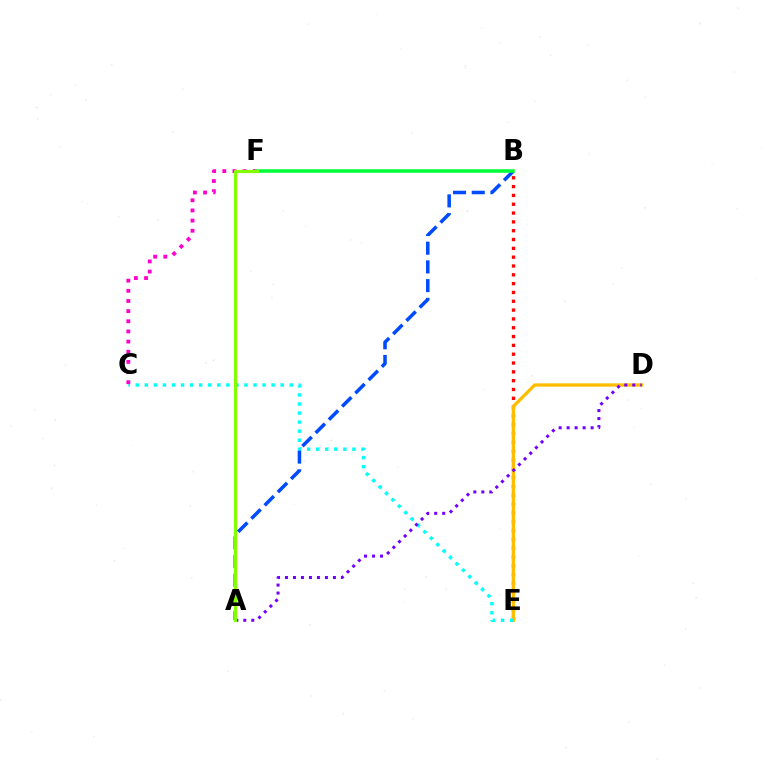{('B', 'E'): [{'color': '#ff0000', 'line_style': 'dotted', 'thickness': 2.4}], ('D', 'E'): [{'color': '#ffbd00', 'line_style': 'solid', 'thickness': 2.37}], ('C', 'E'): [{'color': '#00fff6', 'line_style': 'dotted', 'thickness': 2.46}], ('A', 'B'): [{'color': '#004bff', 'line_style': 'dashed', 'thickness': 2.54}], ('C', 'F'): [{'color': '#ff00cf', 'line_style': 'dotted', 'thickness': 2.76}], ('A', 'D'): [{'color': '#7200ff', 'line_style': 'dotted', 'thickness': 2.17}], ('B', 'F'): [{'color': '#00ff39', 'line_style': 'solid', 'thickness': 2.53}], ('A', 'F'): [{'color': '#84ff00', 'line_style': 'solid', 'thickness': 2.28}]}